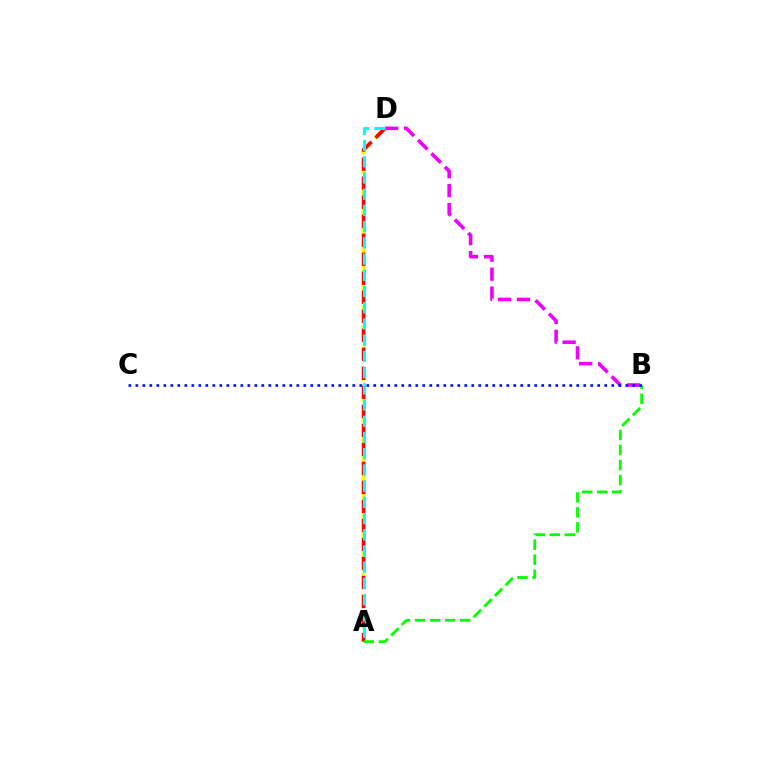{('B', 'D'): [{'color': '#ee00ff', 'line_style': 'dashed', 'thickness': 2.58}], ('A', 'D'): [{'color': '#fcf500', 'line_style': 'dashed', 'thickness': 2.8}, {'color': '#ff0000', 'line_style': 'dashed', 'thickness': 2.58}, {'color': '#00fff6', 'line_style': 'dashed', 'thickness': 2.2}], ('A', 'B'): [{'color': '#08ff00', 'line_style': 'dashed', 'thickness': 2.04}], ('B', 'C'): [{'color': '#0010ff', 'line_style': 'dotted', 'thickness': 1.9}]}